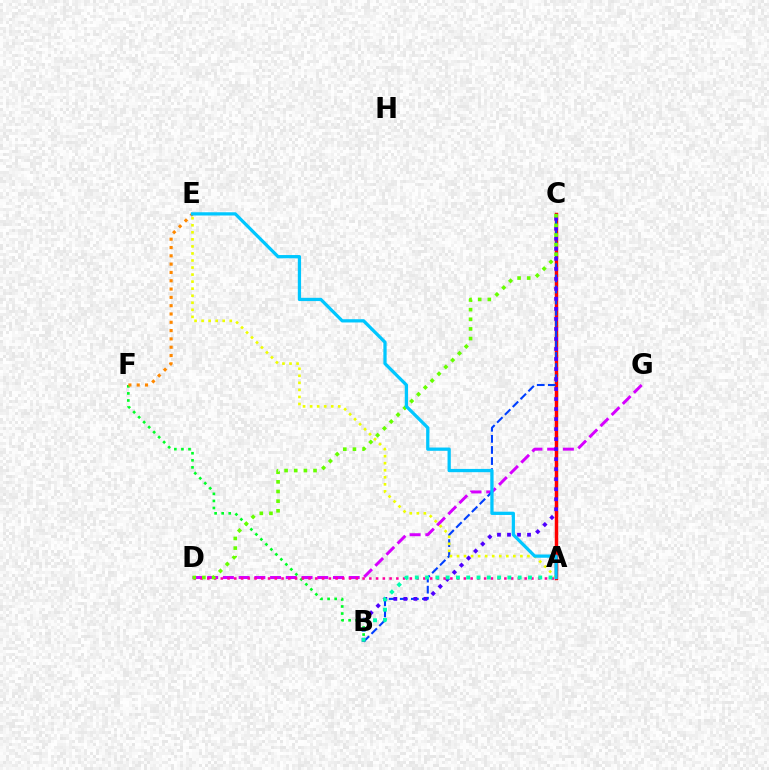{('A', 'C'): [{'color': '#ff0000', 'line_style': 'solid', 'thickness': 2.5}], ('D', 'G'): [{'color': '#d600ff', 'line_style': 'dashed', 'thickness': 2.14}], ('B', 'C'): [{'color': '#003fff', 'line_style': 'dashed', 'thickness': 1.51}, {'color': '#4f00ff', 'line_style': 'dotted', 'thickness': 2.72}], ('B', 'F'): [{'color': '#00ff27', 'line_style': 'dotted', 'thickness': 1.92}], ('A', 'D'): [{'color': '#ff00a0', 'line_style': 'dotted', 'thickness': 1.83}], ('A', 'B'): [{'color': '#00ffaf', 'line_style': 'dotted', 'thickness': 2.8}], ('C', 'D'): [{'color': '#66ff00', 'line_style': 'dotted', 'thickness': 2.62}], ('E', 'F'): [{'color': '#ff8800', 'line_style': 'dotted', 'thickness': 2.26}], ('A', 'E'): [{'color': '#eeff00', 'line_style': 'dotted', 'thickness': 1.91}, {'color': '#00c7ff', 'line_style': 'solid', 'thickness': 2.35}]}